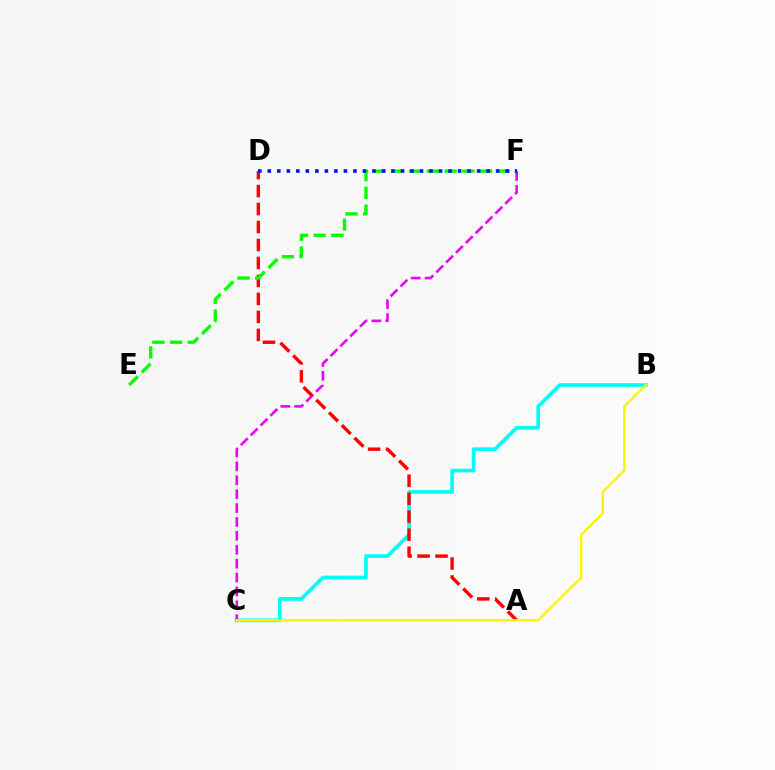{('B', 'C'): [{'color': '#00fff6', 'line_style': 'solid', 'thickness': 2.65}, {'color': '#fcf500', 'line_style': 'solid', 'thickness': 1.7}], ('C', 'F'): [{'color': '#ee00ff', 'line_style': 'dashed', 'thickness': 1.89}], ('A', 'D'): [{'color': '#ff0000', 'line_style': 'dashed', 'thickness': 2.44}], ('E', 'F'): [{'color': '#08ff00', 'line_style': 'dashed', 'thickness': 2.41}], ('D', 'F'): [{'color': '#0010ff', 'line_style': 'dotted', 'thickness': 2.58}]}